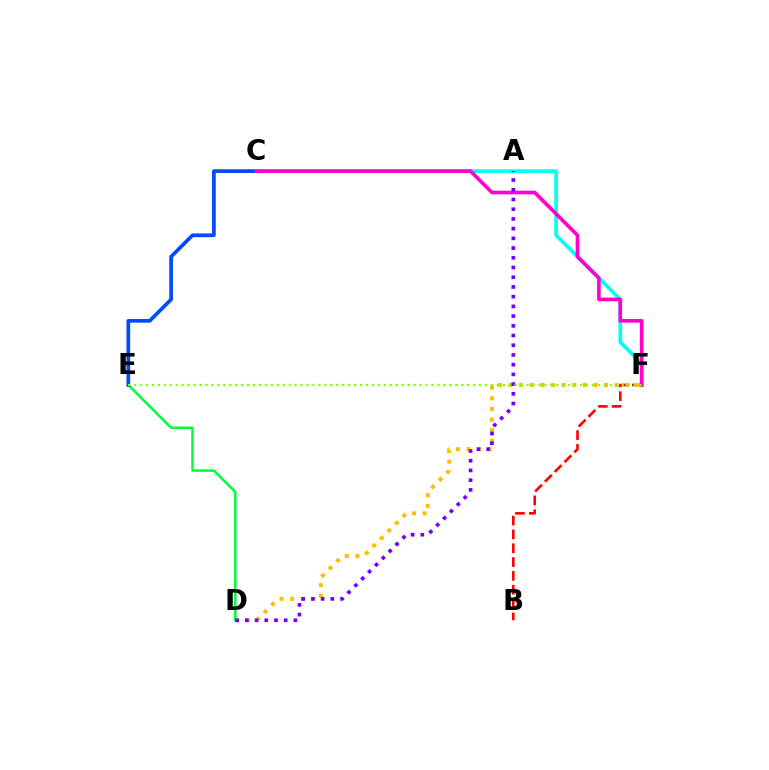{('B', 'F'): [{'color': '#ff0000', 'line_style': 'dashed', 'thickness': 1.88}], ('D', 'F'): [{'color': '#ffbd00', 'line_style': 'dotted', 'thickness': 2.88}], ('D', 'E'): [{'color': '#00ff39', 'line_style': 'solid', 'thickness': 1.8}], ('C', 'E'): [{'color': '#004bff', 'line_style': 'solid', 'thickness': 2.67}], ('C', 'F'): [{'color': '#00fff6', 'line_style': 'solid', 'thickness': 2.62}, {'color': '#ff00cf', 'line_style': 'solid', 'thickness': 2.63}], ('A', 'D'): [{'color': '#7200ff', 'line_style': 'dotted', 'thickness': 2.64}], ('E', 'F'): [{'color': '#84ff00', 'line_style': 'dotted', 'thickness': 1.62}]}